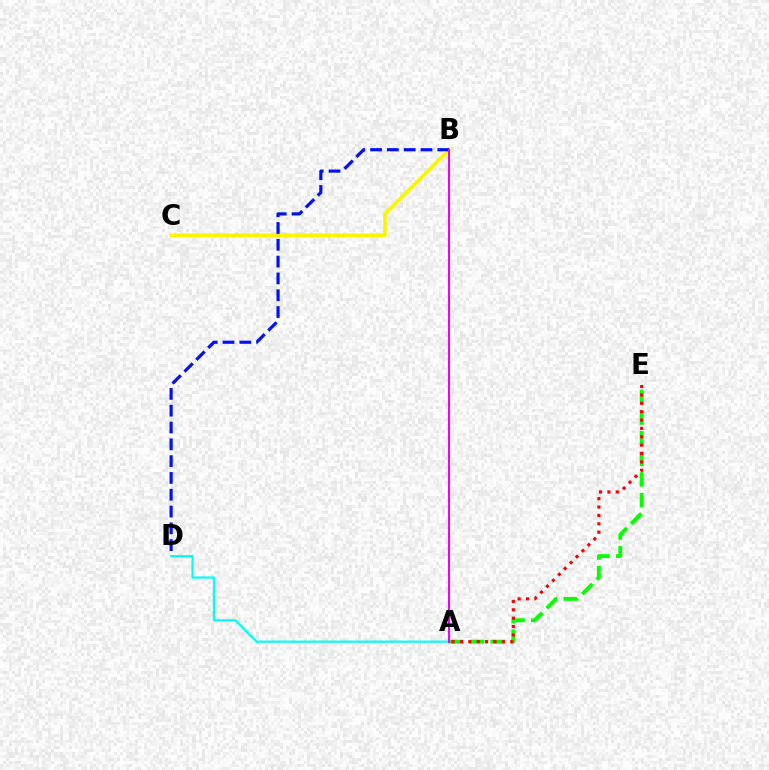{('A', 'E'): [{'color': '#08ff00', 'line_style': 'dashed', 'thickness': 2.81}, {'color': '#ff0000', 'line_style': 'dotted', 'thickness': 2.28}], ('B', 'C'): [{'color': '#fcf500', 'line_style': 'solid', 'thickness': 2.52}], ('B', 'D'): [{'color': '#0010ff', 'line_style': 'dashed', 'thickness': 2.28}], ('A', 'D'): [{'color': '#00fff6', 'line_style': 'solid', 'thickness': 1.57}], ('A', 'B'): [{'color': '#ee00ff', 'line_style': 'solid', 'thickness': 1.5}]}